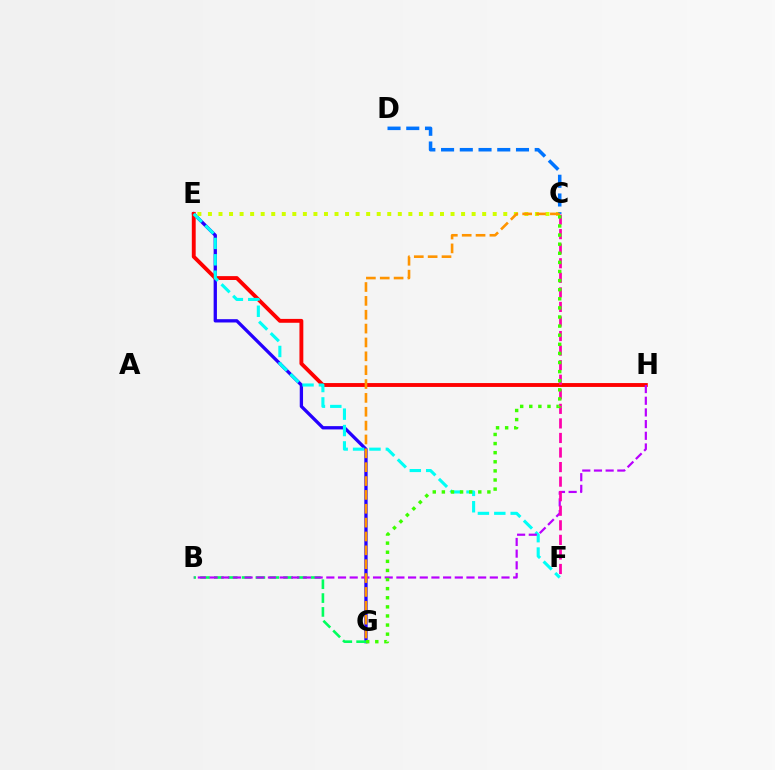{('E', 'G'): [{'color': '#2500ff', 'line_style': 'solid', 'thickness': 2.37}], ('E', 'H'): [{'color': '#ff0000', 'line_style': 'solid', 'thickness': 2.79}], ('B', 'G'): [{'color': '#00ff5c', 'line_style': 'dashed', 'thickness': 1.88}], ('C', 'E'): [{'color': '#d1ff00', 'line_style': 'dotted', 'thickness': 2.87}], ('E', 'F'): [{'color': '#00fff6', 'line_style': 'dashed', 'thickness': 2.23}], ('C', 'D'): [{'color': '#0074ff', 'line_style': 'dashed', 'thickness': 2.54}], ('B', 'H'): [{'color': '#b900ff', 'line_style': 'dashed', 'thickness': 1.59}], ('C', 'F'): [{'color': '#ff00ac', 'line_style': 'dashed', 'thickness': 1.98}], ('C', 'G'): [{'color': '#3dff00', 'line_style': 'dotted', 'thickness': 2.47}, {'color': '#ff9400', 'line_style': 'dashed', 'thickness': 1.88}]}